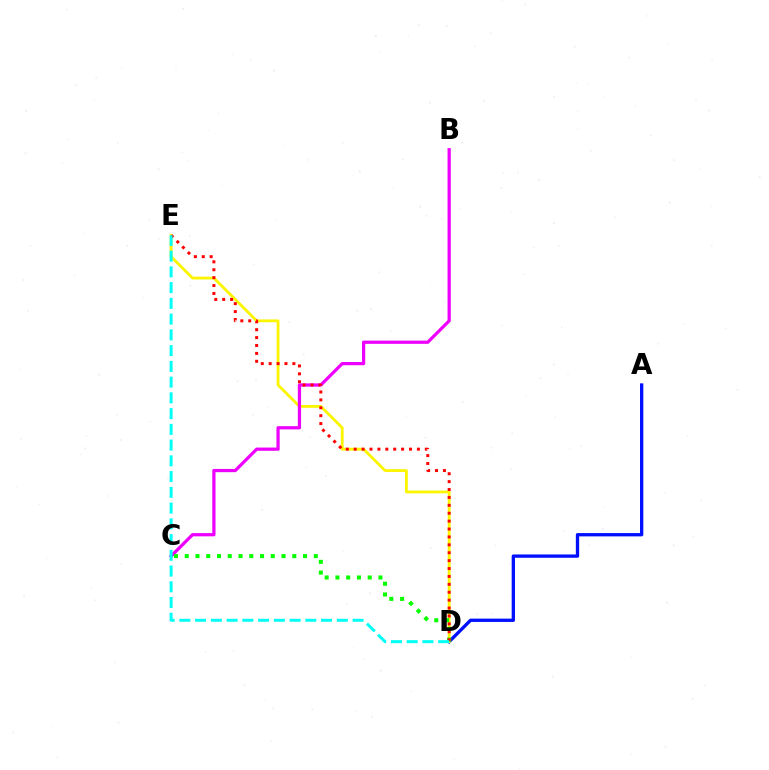{('A', 'D'): [{'color': '#0010ff', 'line_style': 'solid', 'thickness': 2.39}], ('D', 'E'): [{'color': '#fcf500', 'line_style': 'solid', 'thickness': 2.02}, {'color': '#ff0000', 'line_style': 'dotted', 'thickness': 2.15}, {'color': '#00fff6', 'line_style': 'dashed', 'thickness': 2.14}], ('B', 'C'): [{'color': '#ee00ff', 'line_style': 'solid', 'thickness': 2.33}], ('C', 'D'): [{'color': '#08ff00', 'line_style': 'dotted', 'thickness': 2.92}]}